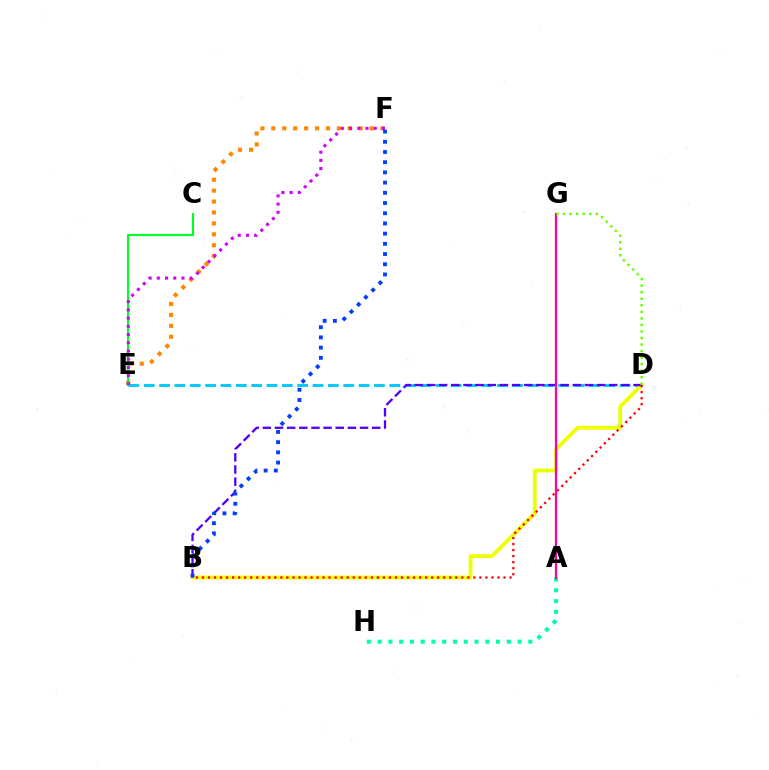{('E', 'F'): [{'color': '#ff8800', 'line_style': 'dotted', 'thickness': 2.97}, {'color': '#d600ff', 'line_style': 'dotted', 'thickness': 2.23}], ('C', 'E'): [{'color': '#00ff27', 'line_style': 'solid', 'thickness': 1.54}], ('D', 'E'): [{'color': '#00c7ff', 'line_style': 'dashed', 'thickness': 2.09}], ('B', 'D'): [{'color': '#eeff00', 'line_style': 'solid', 'thickness': 2.73}, {'color': '#4f00ff', 'line_style': 'dashed', 'thickness': 1.65}, {'color': '#ff0000', 'line_style': 'dotted', 'thickness': 1.64}], ('B', 'F'): [{'color': '#003fff', 'line_style': 'dotted', 'thickness': 2.77}], ('A', 'H'): [{'color': '#00ffaf', 'line_style': 'dotted', 'thickness': 2.93}], ('A', 'G'): [{'color': '#ff00a0', 'line_style': 'solid', 'thickness': 1.61}], ('D', 'G'): [{'color': '#66ff00', 'line_style': 'dotted', 'thickness': 1.78}]}